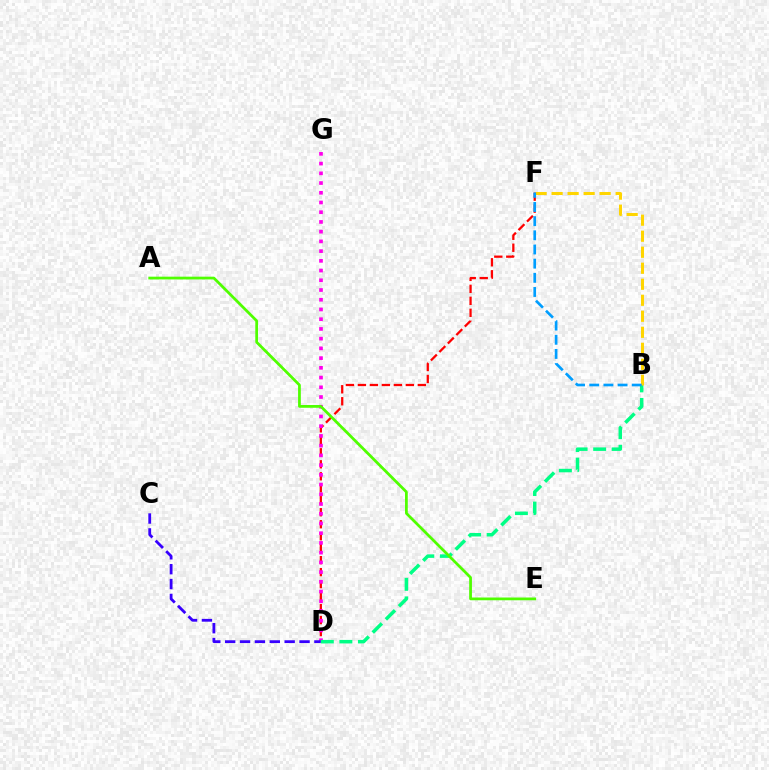{('D', 'F'): [{'color': '#ff0000', 'line_style': 'dashed', 'thickness': 1.63}], ('D', 'G'): [{'color': '#ff00ed', 'line_style': 'dotted', 'thickness': 2.64}], ('C', 'D'): [{'color': '#3700ff', 'line_style': 'dashed', 'thickness': 2.02}], ('B', 'D'): [{'color': '#00ff86', 'line_style': 'dashed', 'thickness': 2.52}], ('B', 'F'): [{'color': '#ffd500', 'line_style': 'dashed', 'thickness': 2.18}, {'color': '#009eff', 'line_style': 'dashed', 'thickness': 1.92}], ('A', 'E'): [{'color': '#4fff00', 'line_style': 'solid', 'thickness': 1.99}]}